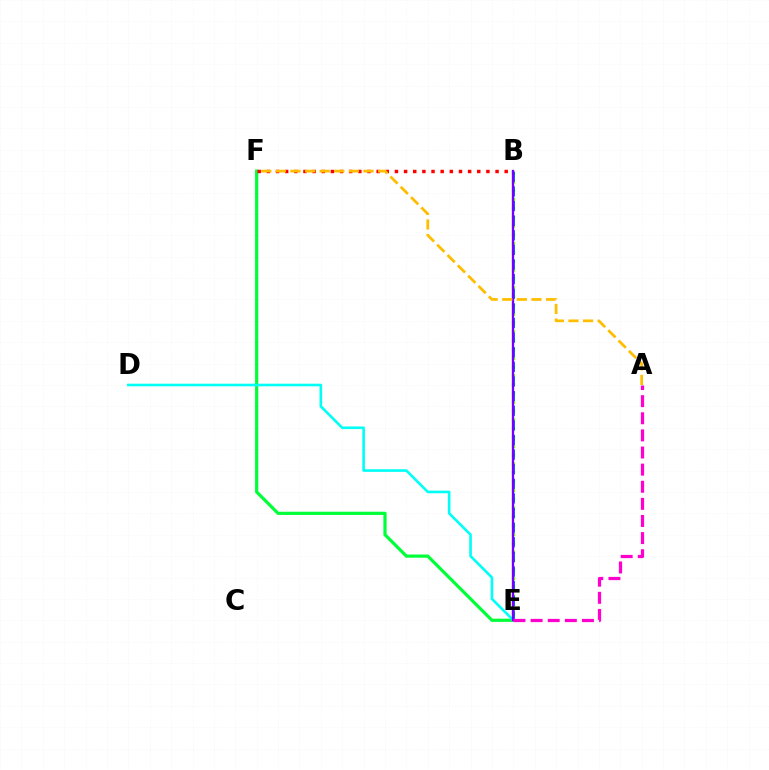{('B', 'E'): [{'color': '#84ff00', 'line_style': 'dotted', 'thickness': 2.39}, {'color': '#004bff', 'line_style': 'dashed', 'thickness': 1.99}, {'color': '#7200ff', 'line_style': 'solid', 'thickness': 1.67}], ('E', 'F'): [{'color': '#00ff39', 'line_style': 'solid', 'thickness': 2.31}], ('D', 'E'): [{'color': '#00fff6', 'line_style': 'solid', 'thickness': 1.89}], ('B', 'F'): [{'color': '#ff0000', 'line_style': 'dotted', 'thickness': 2.49}], ('A', 'E'): [{'color': '#ff00cf', 'line_style': 'dashed', 'thickness': 2.33}], ('A', 'F'): [{'color': '#ffbd00', 'line_style': 'dashed', 'thickness': 1.98}]}